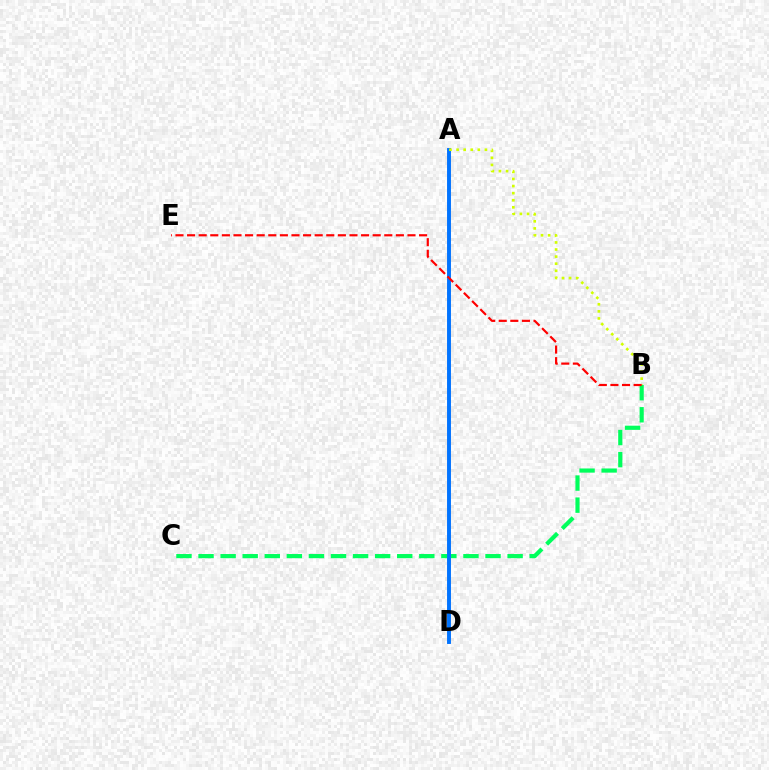{('A', 'D'): [{'color': '#b900ff', 'line_style': 'solid', 'thickness': 1.75}, {'color': '#0074ff', 'line_style': 'solid', 'thickness': 2.81}], ('B', 'C'): [{'color': '#00ff5c', 'line_style': 'dashed', 'thickness': 3.0}], ('A', 'B'): [{'color': '#d1ff00', 'line_style': 'dotted', 'thickness': 1.92}], ('B', 'E'): [{'color': '#ff0000', 'line_style': 'dashed', 'thickness': 1.58}]}